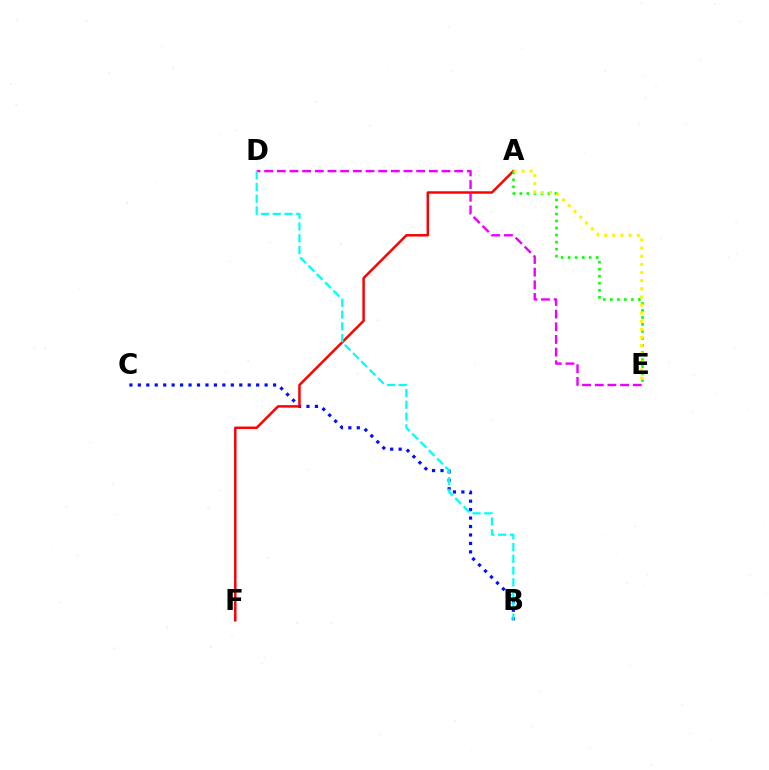{('B', 'C'): [{'color': '#0010ff', 'line_style': 'dotted', 'thickness': 2.3}], ('A', 'F'): [{'color': '#ff0000', 'line_style': 'solid', 'thickness': 1.78}], ('A', 'E'): [{'color': '#08ff00', 'line_style': 'dotted', 'thickness': 1.91}, {'color': '#fcf500', 'line_style': 'dotted', 'thickness': 2.21}], ('D', 'E'): [{'color': '#ee00ff', 'line_style': 'dashed', 'thickness': 1.72}], ('B', 'D'): [{'color': '#00fff6', 'line_style': 'dashed', 'thickness': 1.6}]}